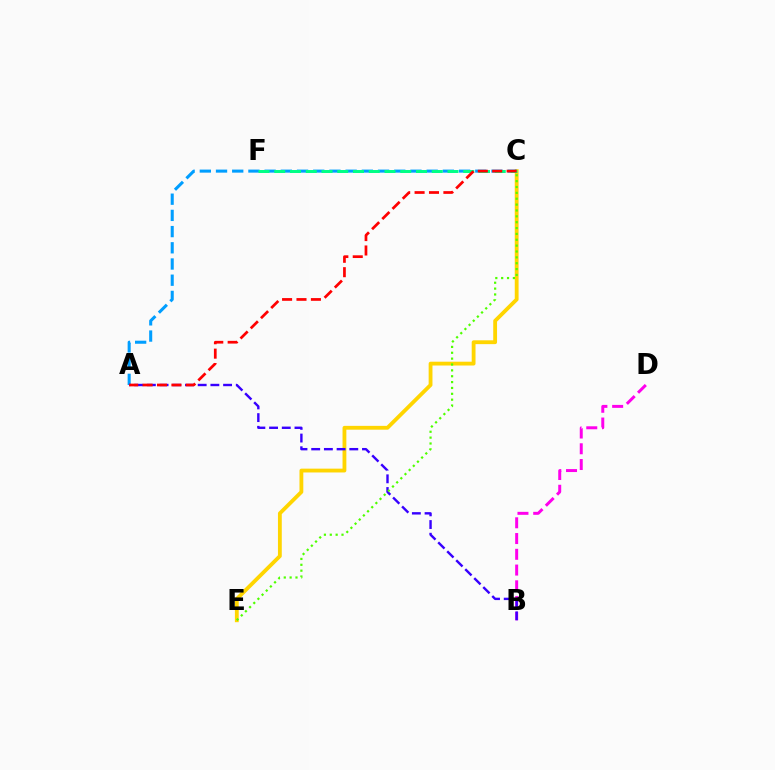{('C', 'E'): [{'color': '#ffd500', 'line_style': 'solid', 'thickness': 2.75}, {'color': '#4fff00', 'line_style': 'dotted', 'thickness': 1.59}], ('A', 'C'): [{'color': '#009eff', 'line_style': 'dashed', 'thickness': 2.2}, {'color': '#ff0000', 'line_style': 'dashed', 'thickness': 1.96}], ('B', 'D'): [{'color': '#ff00ed', 'line_style': 'dashed', 'thickness': 2.14}], ('C', 'F'): [{'color': '#00ff86', 'line_style': 'dashed', 'thickness': 2.14}], ('A', 'B'): [{'color': '#3700ff', 'line_style': 'dashed', 'thickness': 1.73}]}